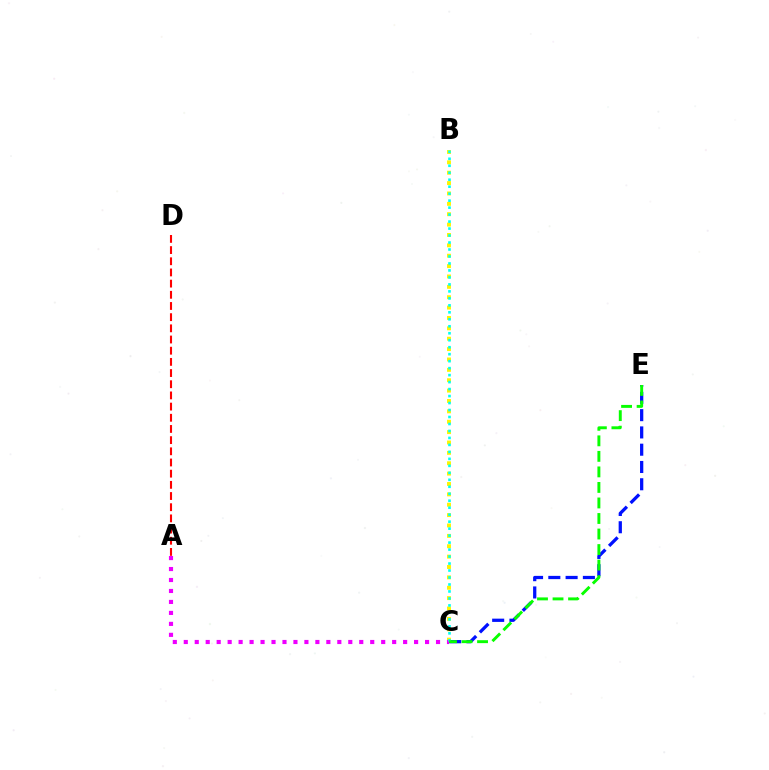{('C', 'E'): [{'color': '#0010ff', 'line_style': 'dashed', 'thickness': 2.35}, {'color': '#08ff00', 'line_style': 'dashed', 'thickness': 2.11}], ('A', 'D'): [{'color': '#ff0000', 'line_style': 'dashed', 'thickness': 1.52}], ('B', 'C'): [{'color': '#fcf500', 'line_style': 'dotted', 'thickness': 2.82}, {'color': '#00fff6', 'line_style': 'dotted', 'thickness': 1.9}], ('A', 'C'): [{'color': '#ee00ff', 'line_style': 'dotted', 'thickness': 2.98}]}